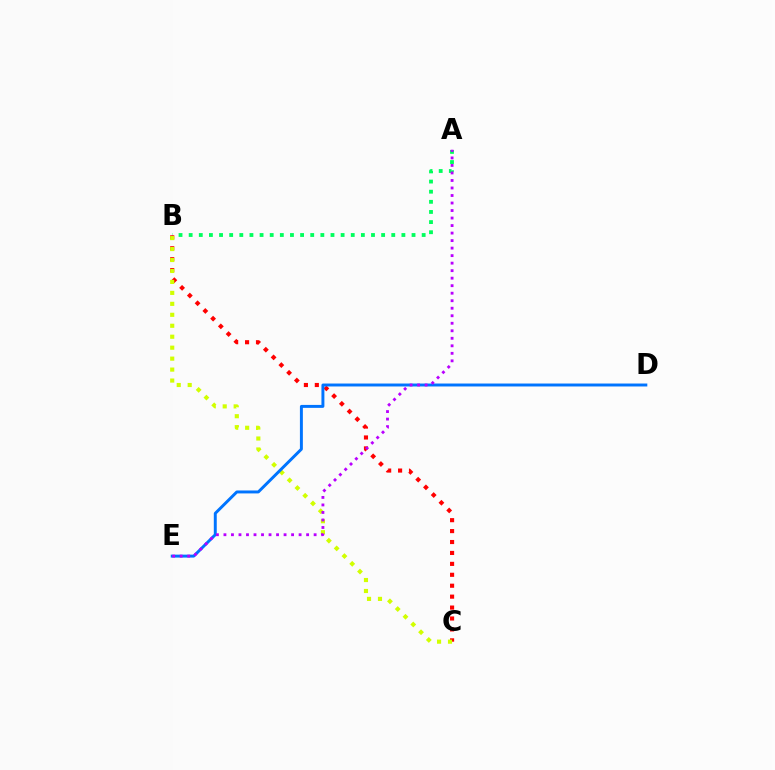{('A', 'B'): [{'color': '#00ff5c', 'line_style': 'dotted', 'thickness': 2.75}], ('B', 'C'): [{'color': '#ff0000', 'line_style': 'dotted', 'thickness': 2.97}, {'color': '#d1ff00', 'line_style': 'dotted', 'thickness': 2.98}], ('D', 'E'): [{'color': '#0074ff', 'line_style': 'solid', 'thickness': 2.12}], ('A', 'E'): [{'color': '#b900ff', 'line_style': 'dotted', 'thickness': 2.04}]}